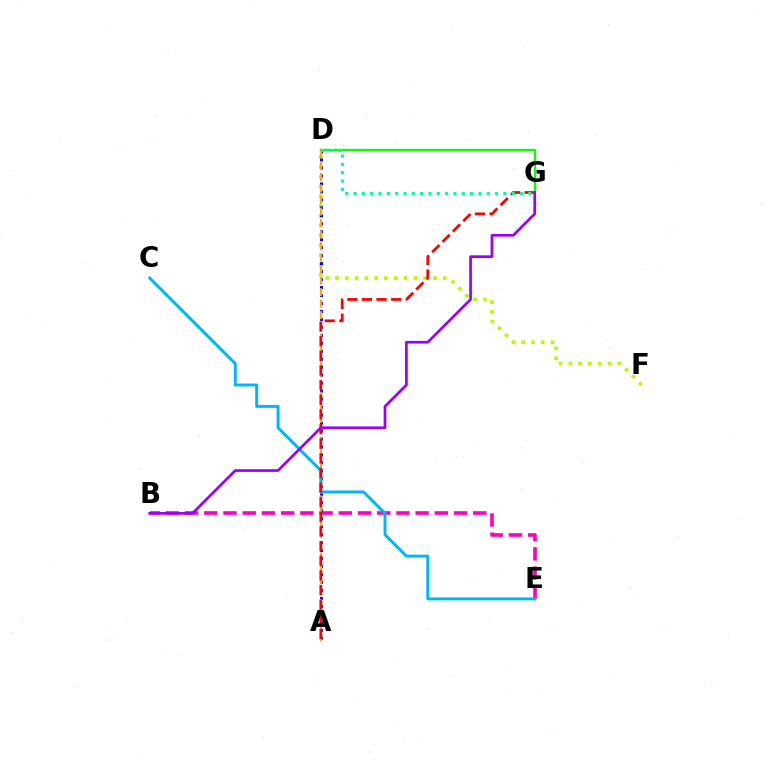{('D', 'F'): [{'color': '#b3ff00', 'line_style': 'dotted', 'thickness': 2.66}], ('D', 'G'): [{'color': '#08ff00', 'line_style': 'solid', 'thickness': 1.67}, {'color': '#00ff9d', 'line_style': 'dotted', 'thickness': 2.26}], ('B', 'E'): [{'color': '#ff00bd', 'line_style': 'dashed', 'thickness': 2.61}], ('A', 'D'): [{'color': '#0010ff', 'line_style': 'dotted', 'thickness': 2.17}, {'color': '#ffa500', 'line_style': 'dashed', 'thickness': 1.56}], ('C', 'E'): [{'color': '#00b5ff', 'line_style': 'solid', 'thickness': 2.12}], ('A', 'G'): [{'color': '#ff0000', 'line_style': 'dashed', 'thickness': 1.99}], ('B', 'G'): [{'color': '#9b00ff', 'line_style': 'solid', 'thickness': 1.96}]}